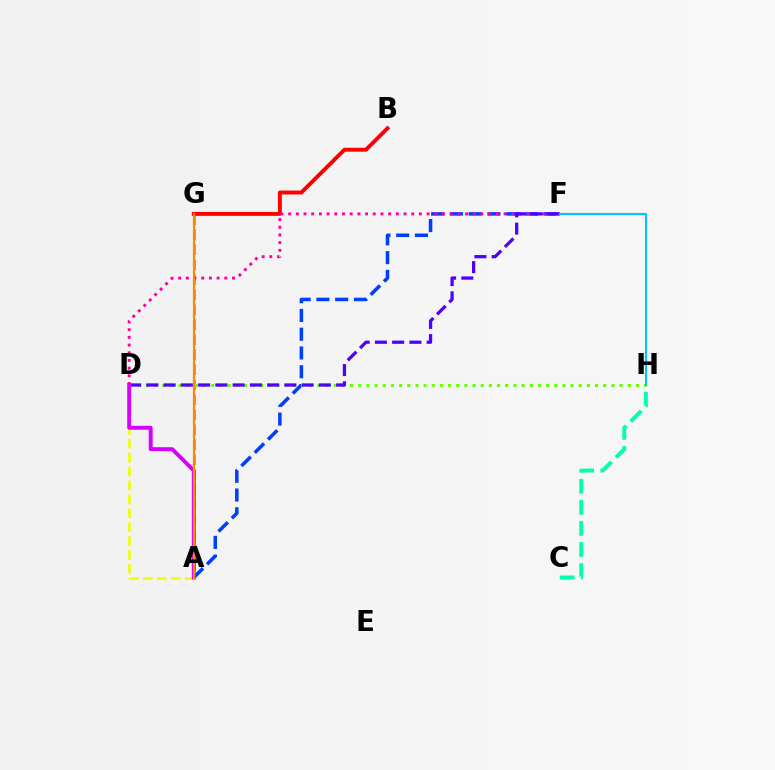{('A', 'G'): [{'color': '#00ff27', 'line_style': 'dashed', 'thickness': 2.04}, {'color': '#ff8800', 'line_style': 'solid', 'thickness': 1.59}], ('A', 'F'): [{'color': '#003fff', 'line_style': 'dashed', 'thickness': 2.55}], ('B', 'G'): [{'color': '#ff0000', 'line_style': 'solid', 'thickness': 2.82}], ('D', 'H'): [{'color': '#66ff00', 'line_style': 'dotted', 'thickness': 2.22}], ('A', 'D'): [{'color': '#eeff00', 'line_style': 'dashed', 'thickness': 1.89}, {'color': '#d600ff', 'line_style': 'solid', 'thickness': 2.82}], ('C', 'H'): [{'color': '#00ffaf', 'line_style': 'dashed', 'thickness': 2.86}], ('D', 'F'): [{'color': '#ff00a0', 'line_style': 'dotted', 'thickness': 2.09}, {'color': '#4f00ff', 'line_style': 'dashed', 'thickness': 2.34}], ('F', 'H'): [{'color': '#00c7ff', 'line_style': 'solid', 'thickness': 1.54}]}